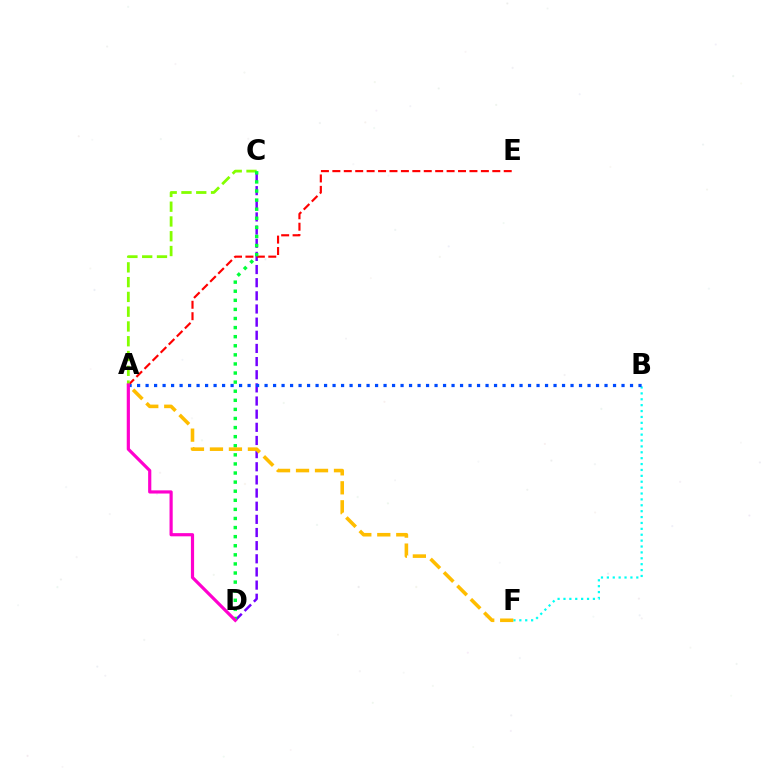{('C', 'D'): [{'color': '#7200ff', 'line_style': 'dashed', 'thickness': 1.79}, {'color': '#00ff39', 'line_style': 'dotted', 'thickness': 2.47}], ('B', 'F'): [{'color': '#00fff6', 'line_style': 'dotted', 'thickness': 1.6}], ('A', 'B'): [{'color': '#004bff', 'line_style': 'dotted', 'thickness': 2.31}], ('A', 'E'): [{'color': '#ff0000', 'line_style': 'dashed', 'thickness': 1.55}], ('A', 'C'): [{'color': '#84ff00', 'line_style': 'dashed', 'thickness': 2.01}], ('A', 'F'): [{'color': '#ffbd00', 'line_style': 'dashed', 'thickness': 2.58}], ('A', 'D'): [{'color': '#ff00cf', 'line_style': 'solid', 'thickness': 2.29}]}